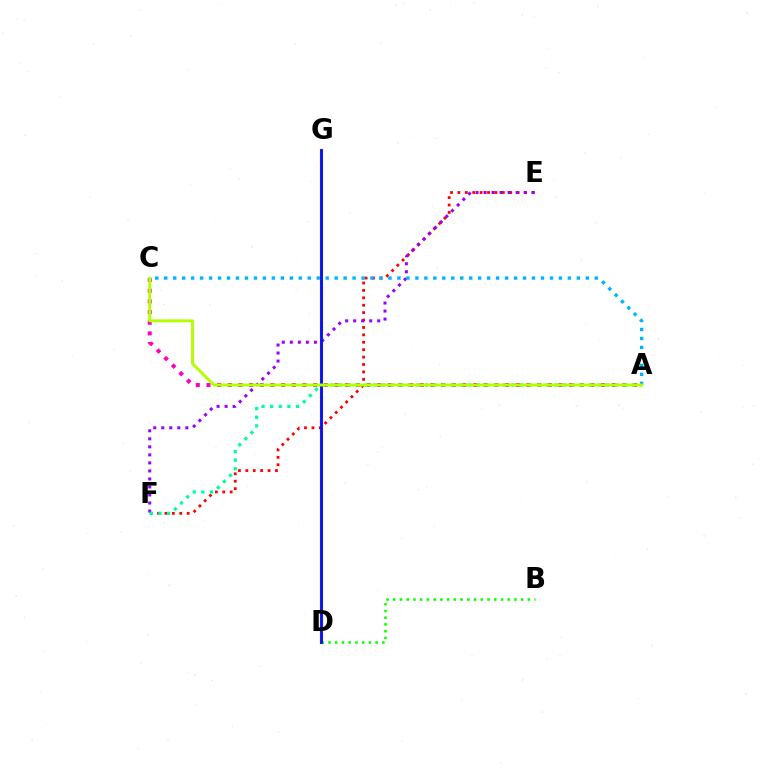{('D', 'G'): [{'color': '#ffa500', 'line_style': 'solid', 'thickness': 2.38}, {'color': '#0010ff', 'line_style': 'solid', 'thickness': 2.02}], ('E', 'F'): [{'color': '#ff0000', 'line_style': 'dotted', 'thickness': 2.01}, {'color': '#9b00ff', 'line_style': 'dotted', 'thickness': 2.18}], ('A', 'C'): [{'color': '#ff00bd', 'line_style': 'dotted', 'thickness': 2.9}, {'color': '#00b5ff', 'line_style': 'dotted', 'thickness': 2.44}, {'color': '#b3ff00', 'line_style': 'solid', 'thickness': 2.13}], ('B', 'D'): [{'color': '#08ff00', 'line_style': 'dotted', 'thickness': 1.83}], ('A', 'F'): [{'color': '#00ff9d', 'line_style': 'dotted', 'thickness': 2.34}]}